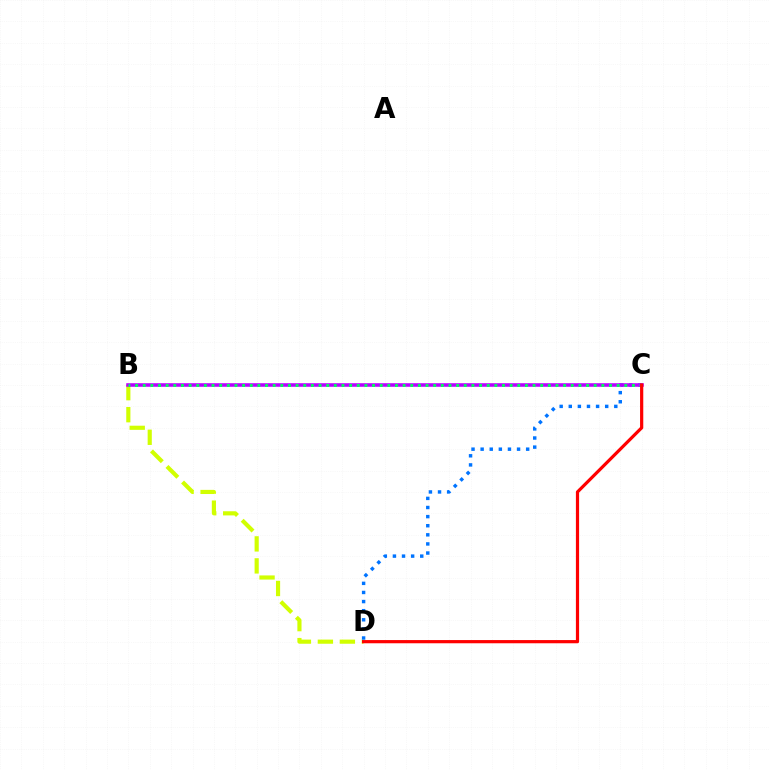{('B', 'D'): [{'color': '#d1ff00', 'line_style': 'dashed', 'thickness': 2.99}], ('C', 'D'): [{'color': '#0074ff', 'line_style': 'dotted', 'thickness': 2.47}, {'color': '#ff0000', 'line_style': 'solid', 'thickness': 2.31}], ('B', 'C'): [{'color': '#b900ff', 'line_style': 'solid', 'thickness': 2.57}, {'color': '#00ff5c', 'line_style': 'dotted', 'thickness': 2.08}]}